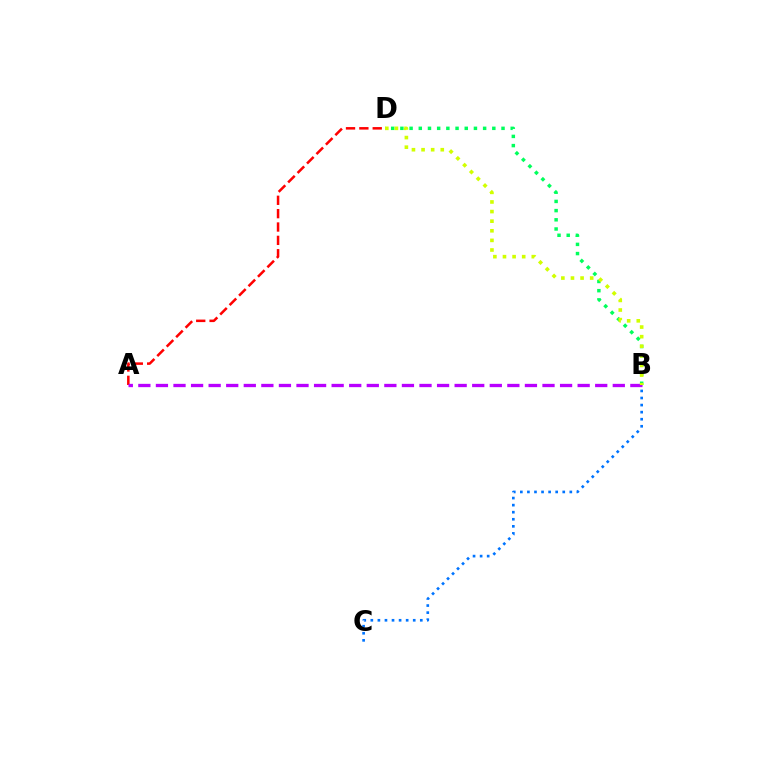{('B', 'D'): [{'color': '#00ff5c', 'line_style': 'dotted', 'thickness': 2.5}, {'color': '#d1ff00', 'line_style': 'dotted', 'thickness': 2.61}], ('A', 'D'): [{'color': '#ff0000', 'line_style': 'dashed', 'thickness': 1.81}], ('B', 'C'): [{'color': '#0074ff', 'line_style': 'dotted', 'thickness': 1.92}], ('A', 'B'): [{'color': '#b900ff', 'line_style': 'dashed', 'thickness': 2.39}]}